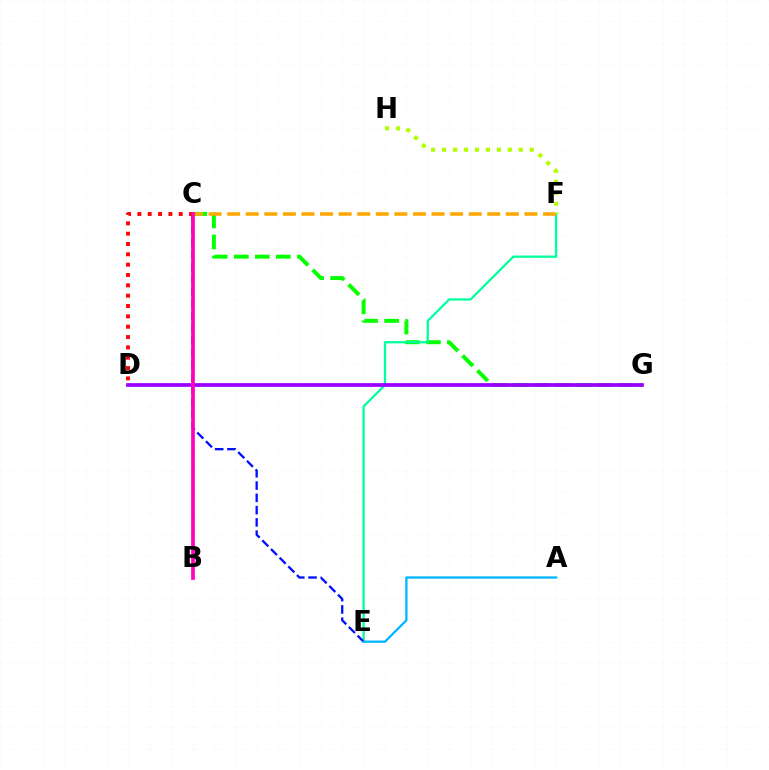{('C', 'G'): [{'color': '#08ff00', 'line_style': 'dashed', 'thickness': 2.86}], ('C', 'D'): [{'color': '#ff0000', 'line_style': 'dotted', 'thickness': 2.81}], ('E', 'F'): [{'color': '#00ff9d', 'line_style': 'solid', 'thickness': 1.63}], ('C', 'E'): [{'color': '#0010ff', 'line_style': 'dashed', 'thickness': 1.67}], ('D', 'G'): [{'color': '#9b00ff', 'line_style': 'solid', 'thickness': 2.69}], ('C', 'F'): [{'color': '#ffa500', 'line_style': 'dashed', 'thickness': 2.52}], ('B', 'C'): [{'color': '#ff00bd', 'line_style': 'solid', 'thickness': 2.67}], ('F', 'H'): [{'color': '#b3ff00', 'line_style': 'dotted', 'thickness': 2.98}], ('A', 'E'): [{'color': '#00b5ff', 'line_style': 'solid', 'thickness': 1.63}]}